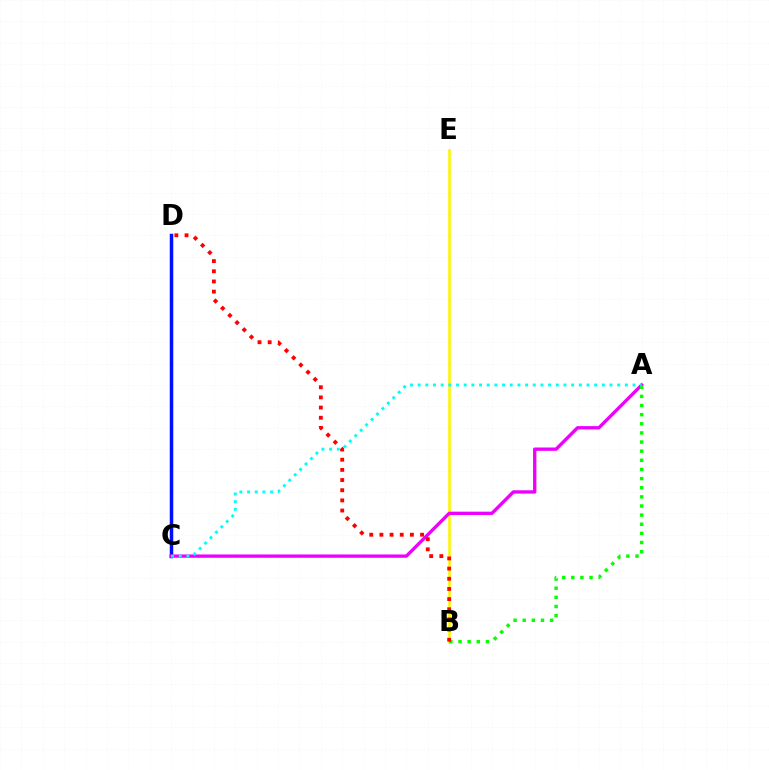{('B', 'E'): [{'color': '#fcf500', 'line_style': 'solid', 'thickness': 1.86}], ('C', 'D'): [{'color': '#0010ff', 'line_style': 'solid', 'thickness': 2.52}], ('A', 'C'): [{'color': '#ee00ff', 'line_style': 'solid', 'thickness': 2.4}, {'color': '#00fff6', 'line_style': 'dotted', 'thickness': 2.09}], ('A', 'B'): [{'color': '#08ff00', 'line_style': 'dotted', 'thickness': 2.48}], ('B', 'D'): [{'color': '#ff0000', 'line_style': 'dotted', 'thickness': 2.76}]}